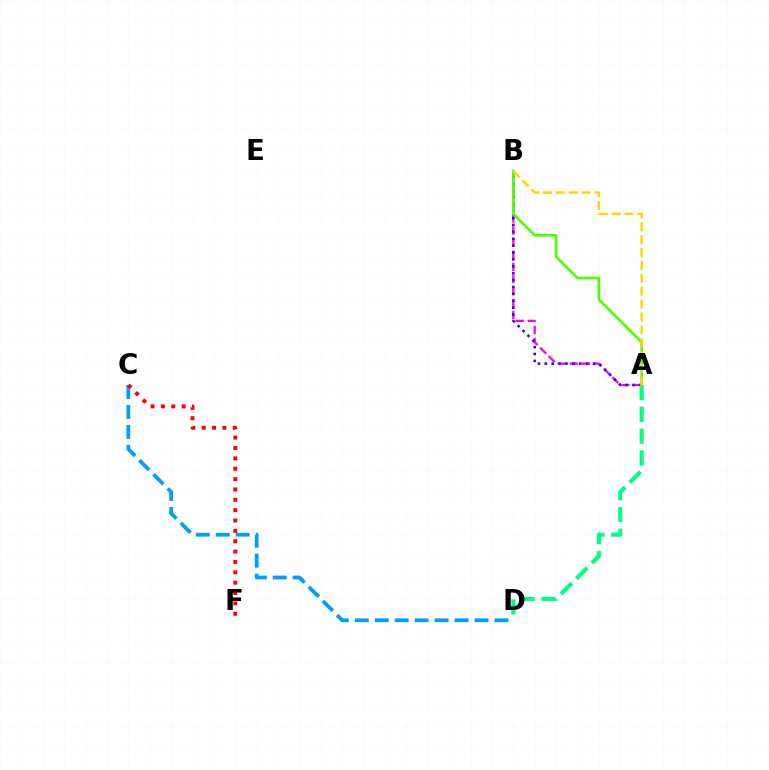{('A', 'B'): [{'color': '#ff00ed', 'line_style': 'dashed', 'thickness': 1.64}, {'color': '#3700ff', 'line_style': 'dotted', 'thickness': 1.87}, {'color': '#4fff00', 'line_style': 'solid', 'thickness': 1.91}, {'color': '#ffd500', 'line_style': 'dashed', 'thickness': 1.75}], ('C', 'D'): [{'color': '#009eff', 'line_style': 'dashed', 'thickness': 2.71}], ('C', 'F'): [{'color': '#ff0000', 'line_style': 'dotted', 'thickness': 2.82}], ('A', 'D'): [{'color': '#00ff86', 'line_style': 'dashed', 'thickness': 2.96}]}